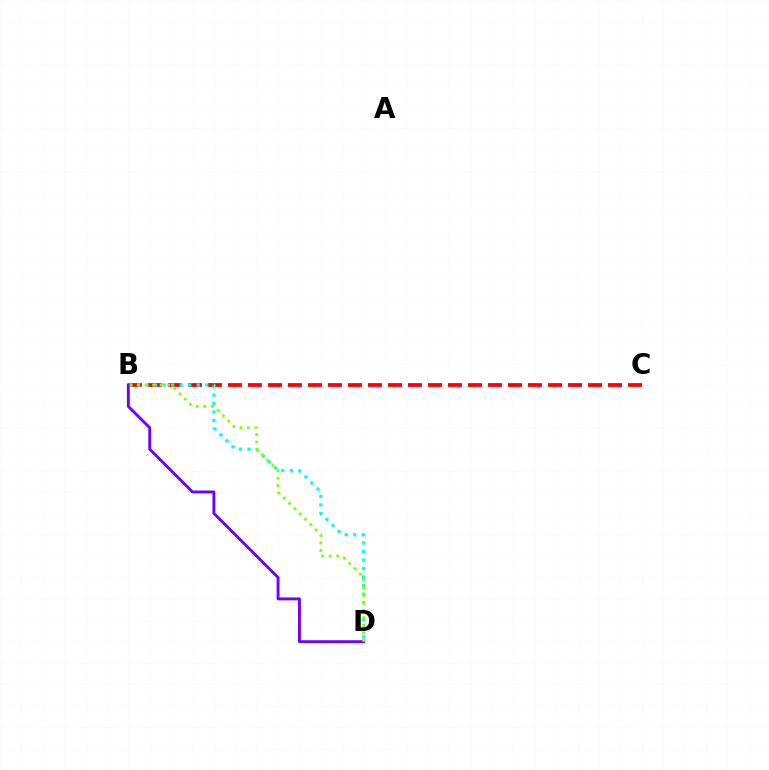{('B', 'C'): [{'color': '#ff0000', 'line_style': 'dashed', 'thickness': 2.72}], ('B', 'D'): [{'color': '#00fff6', 'line_style': 'dotted', 'thickness': 2.32}, {'color': '#7200ff', 'line_style': 'solid', 'thickness': 2.08}, {'color': '#84ff00', 'line_style': 'dotted', 'thickness': 2.04}]}